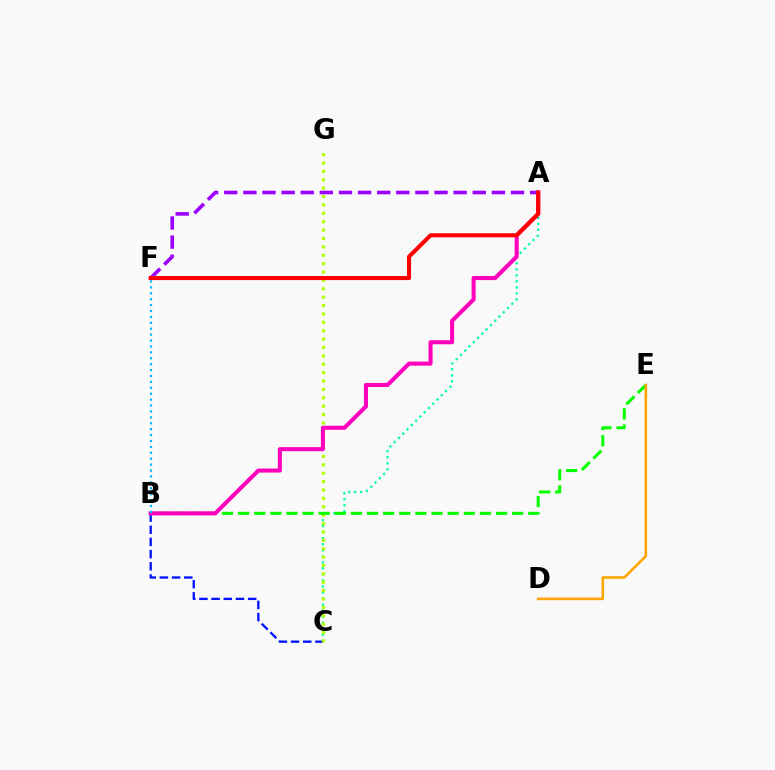{('B', 'C'): [{'color': '#0010ff', 'line_style': 'dashed', 'thickness': 1.66}], ('A', 'C'): [{'color': '#00ff9d', 'line_style': 'dotted', 'thickness': 1.64}], ('C', 'G'): [{'color': '#b3ff00', 'line_style': 'dotted', 'thickness': 2.28}], ('B', 'E'): [{'color': '#08ff00', 'line_style': 'dashed', 'thickness': 2.19}], ('D', 'E'): [{'color': '#ffa500', 'line_style': 'solid', 'thickness': 1.87}], ('A', 'B'): [{'color': '#ff00bd', 'line_style': 'solid', 'thickness': 2.92}], ('B', 'F'): [{'color': '#00b5ff', 'line_style': 'dotted', 'thickness': 1.61}], ('A', 'F'): [{'color': '#9b00ff', 'line_style': 'dashed', 'thickness': 2.6}, {'color': '#ff0000', 'line_style': 'solid', 'thickness': 2.92}]}